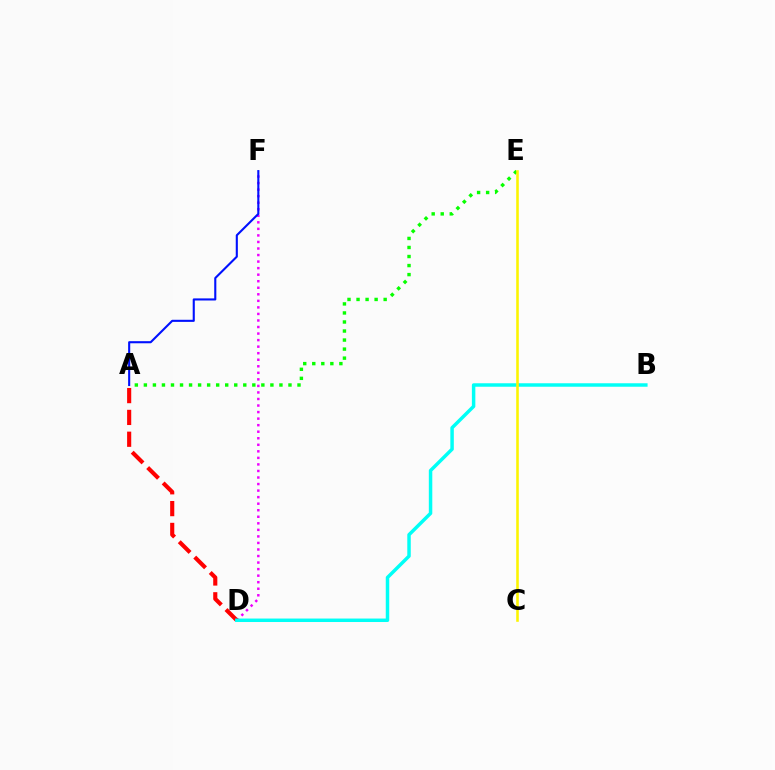{('D', 'F'): [{'color': '#ee00ff', 'line_style': 'dotted', 'thickness': 1.78}], ('A', 'F'): [{'color': '#0010ff', 'line_style': 'solid', 'thickness': 1.51}], ('A', 'D'): [{'color': '#ff0000', 'line_style': 'dashed', 'thickness': 2.96}], ('B', 'D'): [{'color': '#00fff6', 'line_style': 'solid', 'thickness': 2.5}], ('A', 'E'): [{'color': '#08ff00', 'line_style': 'dotted', 'thickness': 2.46}], ('C', 'E'): [{'color': '#fcf500', 'line_style': 'solid', 'thickness': 1.86}]}